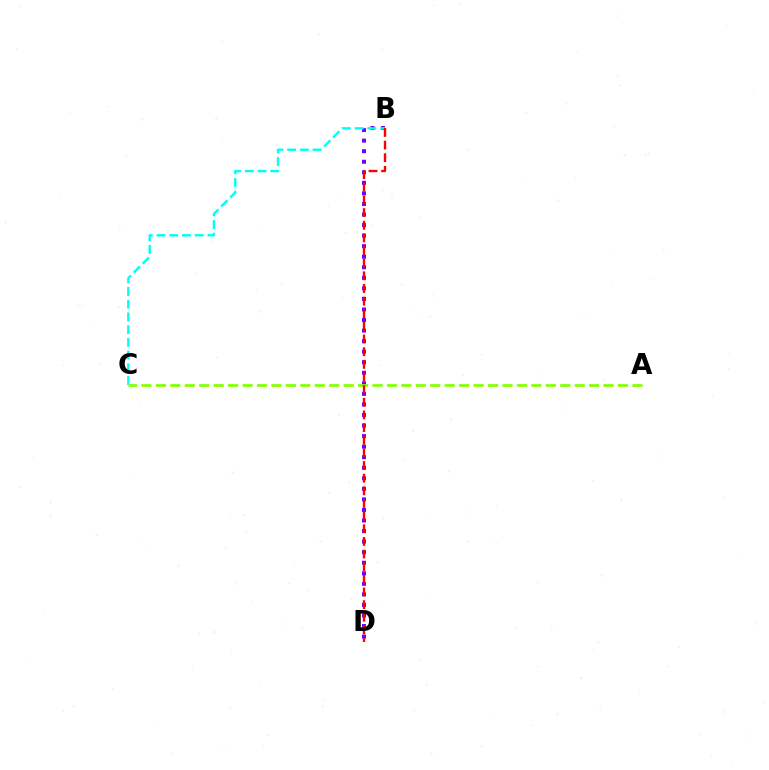{('B', 'D'): [{'color': '#7200ff', 'line_style': 'dotted', 'thickness': 2.87}, {'color': '#ff0000', 'line_style': 'dashed', 'thickness': 1.72}], ('B', 'C'): [{'color': '#00fff6', 'line_style': 'dashed', 'thickness': 1.73}], ('A', 'C'): [{'color': '#84ff00', 'line_style': 'dashed', 'thickness': 1.96}]}